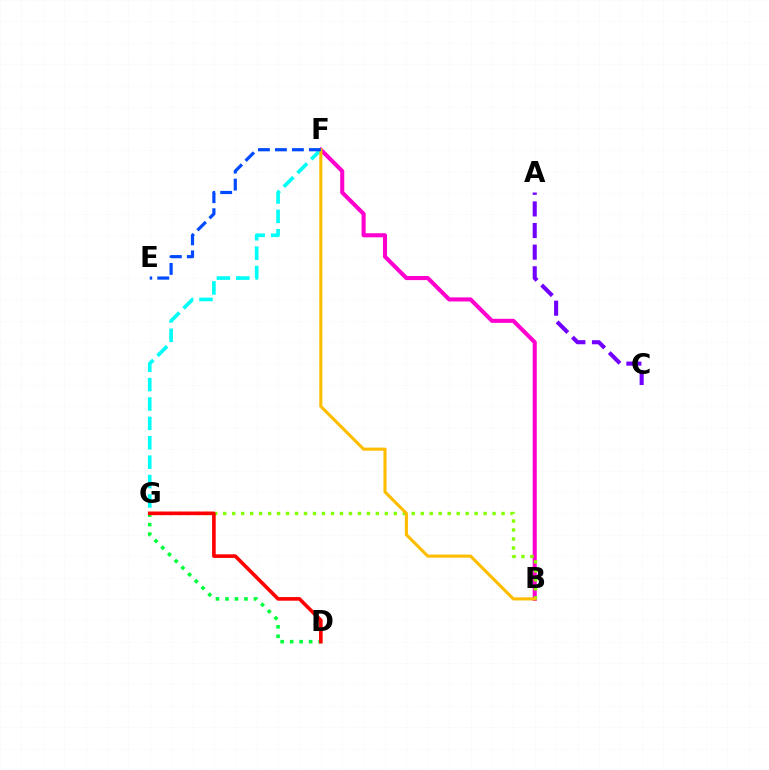{('B', 'F'): [{'color': '#ff00cf', 'line_style': 'solid', 'thickness': 2.94}, {'color': '#ffbd00', 'line_style': 'solid', 'thickness': 2.24}], ('F', 'G'): [{'color': '#00fff6', 'line_style': 'dashed', 'thickness': 2.63}], ('B', 'G'): [{'color': '#84ff00', 'line_style': 'dotted', 'thickness': 2.44}], ('D', 'G'): [{'color': '#00ff39', 'line_style': 'dotted', 'thickness': 2.58}, {'color': '#ff0000', 'line_style': 'solid', 'thickness': 2.6}], ('A', 'C'): [{'color': '#7200ff', 'line_style': 'dashed', 'thickness': 2.94}], ('E', 'F'): [{'color': '#004bff', 'line_style': 'dashed', 'thickness': 2.31}]}